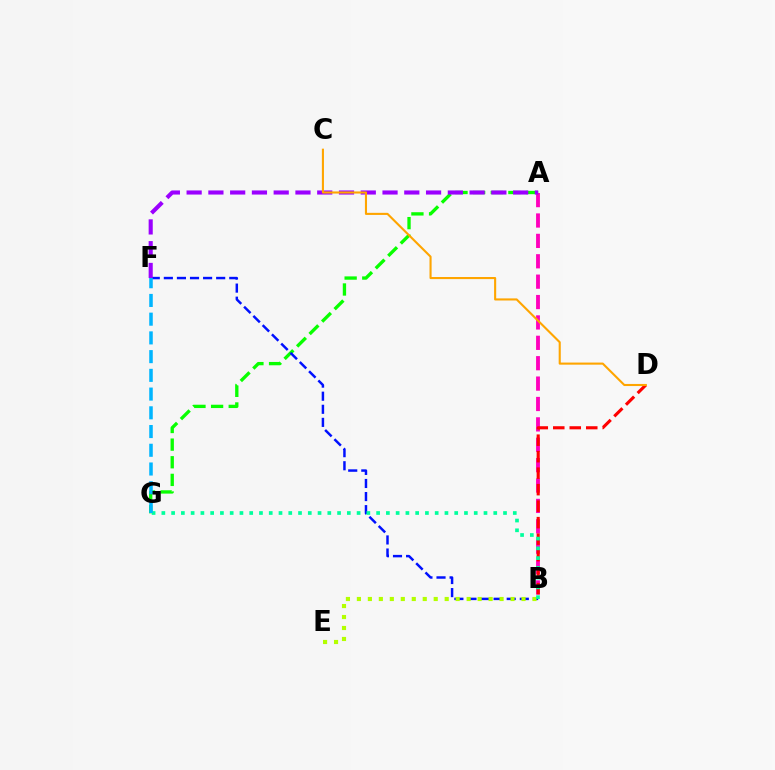{('A', 'G'): [{'color': '#08ff00', 'line_style': 'dashed', 'thickness': 2.4}], ('B', 'F'): [{'color': '#0010ff', 'line_style': 'dashed', 'thickness': 1.78}], ('A', 'B'): [{'color': '#ff00bd', 'line_style': 'dashed', 'thickness': 2.77}], ('A', 'F'): [{'color': '#9b00ff', 'line_style': 'dashed', 'thickness': 2.96}], ('B', 'D'): [{'color': '#ff0000', 'line_style': 'dashed', 'thickness': 2.24}], ('B', 'E'): [{'color': '#b3ff00', 'line_style': 'dotted', 'thickness': 2.98}], ('B', 'G'): [{'color': '#00ff9d', 'line_style': 'dotted', 'thickness': 2.65}], ('C', 'D'): [{'color': '#ffa500', 'line_style': 'solid', 'thickness': 1.51}], ('F', 'G'): [{'color': '#00b5ff', 'line_style': 'dashed', 'thickness': 2.54}]}